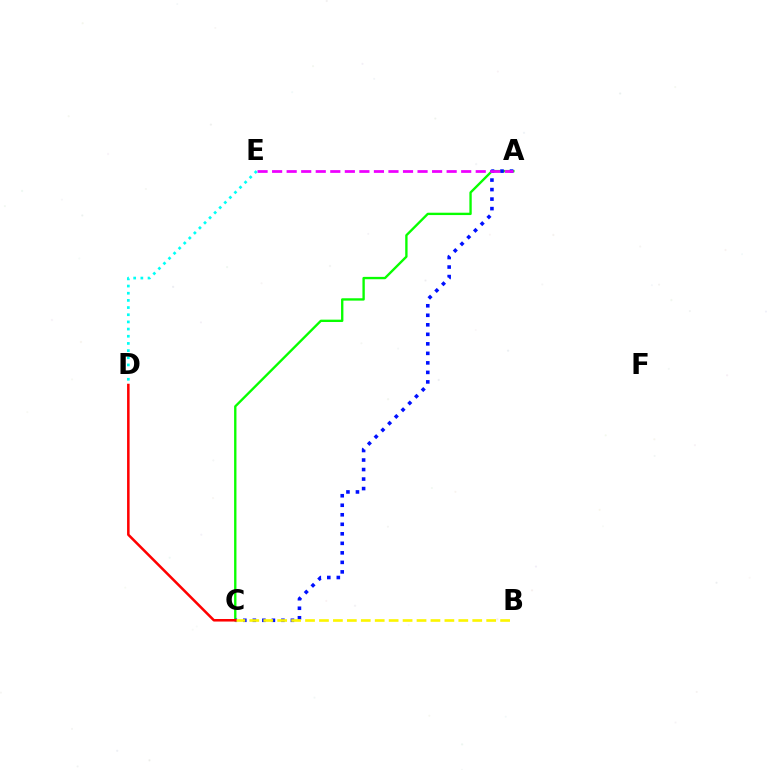{('A', 'C'): [{'color': '#08ff00', 'line_style': 'solid', 'thickness': 1.69}, {'color': '#0010ff', 'line_style': 'dotted', 'thickness': 2.59}], ('B', 'C'): [{'color': '#fcf500', 'line_style': 'dashed', 'thickness': 1.89}], ('A', 'E'): [{'color': '#ee00ff', 'line_style': 'dashed', 'thickness': 1.98}], ('D', 'E'): [{'color': '#00fff6', 'line_style': 'dotted', 'thickness': 1.95}], ('C', 'D'): [{'color': '#ff0000', 'line_style': 'solid', 'thickness': 1.83}]}